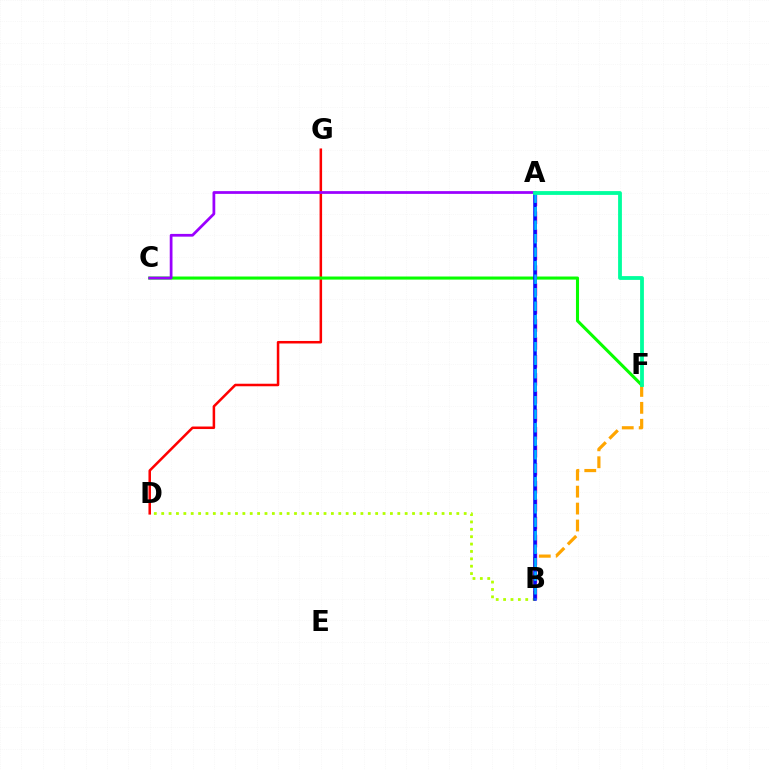{('D', 'G'): [{'color': '#ff0000', 'line_style': 'solid', 'thickness': 1.82}], ('B', 'F'): [{'color': '#ffa500', 'line_style': 'dashed', 'thickness': 2.3}], ('C', 'F'): [{'color': '#08ff00', 'line_style': 'solid', 'thickness': 2.22}], ('B', 'D'): [{'color': '#b3ff00', 'line_style': 'dotted', 'thickness': 2.0}], ('A', 'B'): [{'color': '#ff00bd', 'line_style': 'dashed', 'thickness': 2.44}, {'color': '#0010ff', 'line_style': 'solid', 'thickness': 2.54}, {'color': '#00b5ff', 'line_style': 'dashed', 'thickness': 1.83}], ('A', 'C'): [{'color': '#9b00ff', 'line_style': 'solid', 'thickness': 1.98}], ('A', 'F'): [{'color': '#00ff9d', 'line_style': 'solid', 'thickness': 2.74}]}